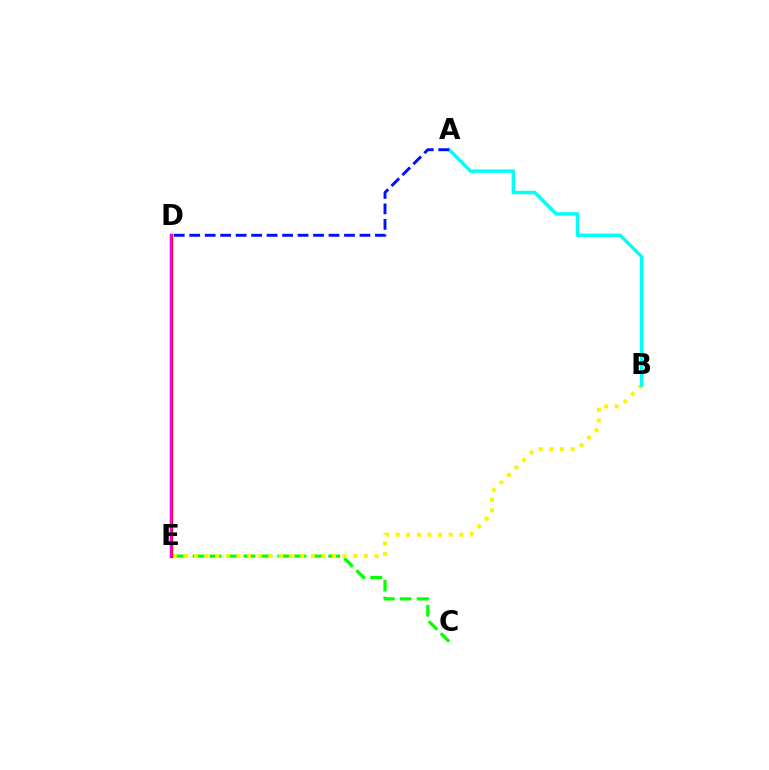{('C', 'E'): [{'color': '#08ff00', 'line_style': 'dashed', 'thickness': 2.3}], ('B', 'E'): [{'color': '#fcf500', 'line_style': 'dotted', 'thickness': 2.88}], ('D', 'E'): [{'color': '#ff0000', 'line_style': 'solid', 'thickness': 2.37}, {'color': '#ee00ff', 'line_style': 'solid', 'thickness': 1.72}], ('A', 'B'): [{'color': '#00fff6', 'line_style': 'solid', 'thickness': 2.5}], ('A', 'D'): [{'color': '#0010ff', 'line_style': 'dashed', 'thickness': 2.1}]}